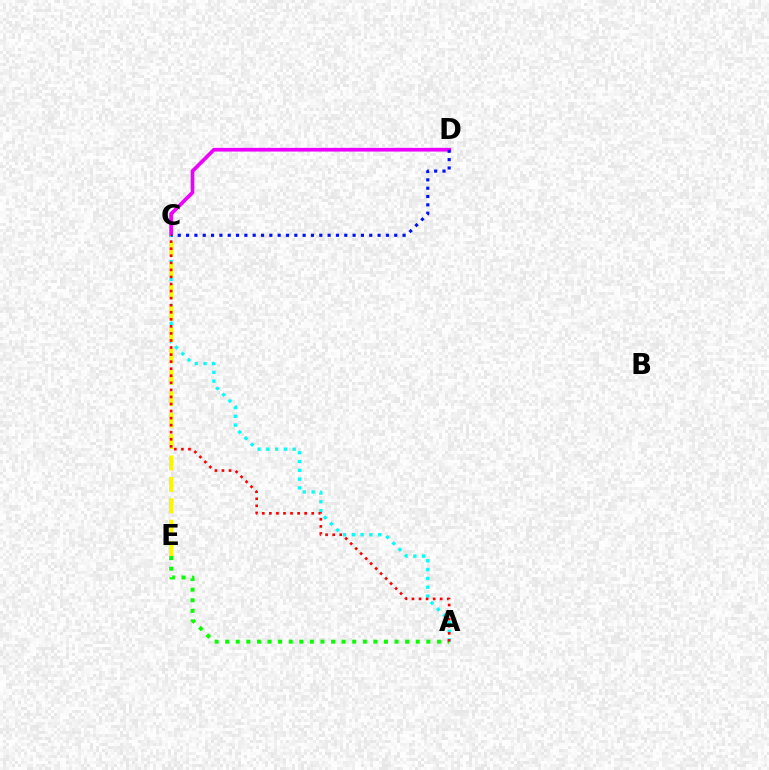{('C', 'D'): [{'color': '#ee00ff', 'line_style': 'solid', 'thickness': 2.66}, {'color': '#0010ff', 'line_style': 'dotted', 'thickness': 2.26}], ('A', 'C'): [{'color': '#00fff6', 'line_style': 'dotted', 'thickness': 2.39}, {'color': '#ff0000', 'line_style': 'dotted', 'thickness': 1.92}], ('A', 'E'): [{'color': '#08ff00', 'line_style': 'dotted', 'thickness': 2.88}], ('C', 'E'): [{'color': '#fcf500', 'line_style': 'dashed', 'thickness': 2.91}]}